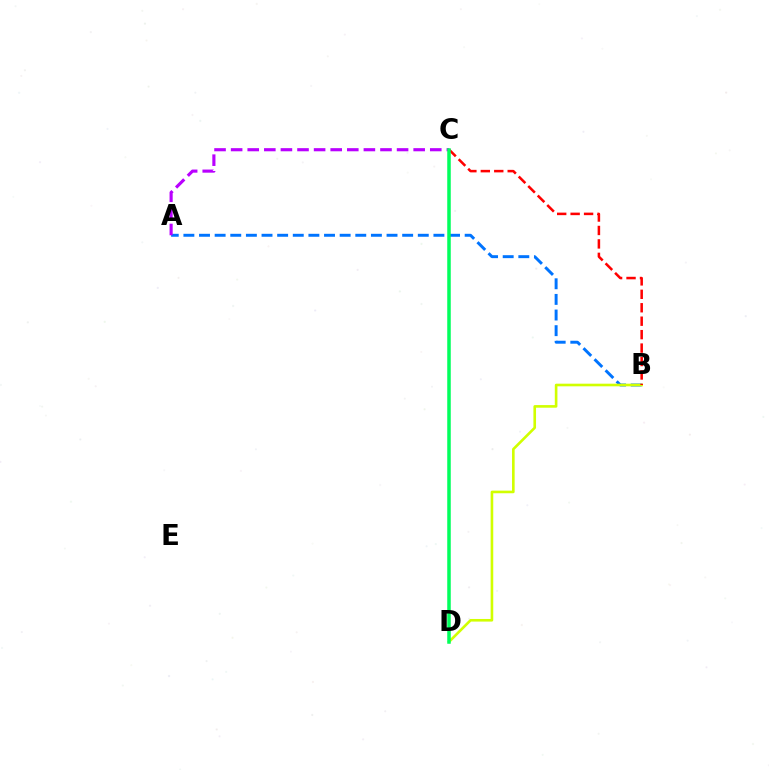{('A', 'B'): [{'color': '#0074ff', 'line_style': 'dashed', 'thickness': 2.12}], ('B', 'D'): [{'color': '#d1ff00', 'line_style': 'solid', 'thickness': 1.89}], ('A', 'C'): [{'color': '#b900ff', 'line_style': 'dashed', 'thickness': 2.25}], ('B', 'C'): [{'color': '#ff0000', 'line_style': 'dashed', 'thickness': 1.83}], ('C', 'D'): [{'color': '#00ff5c', 'line_style': 'solid', 'thickness': 2.52}]}